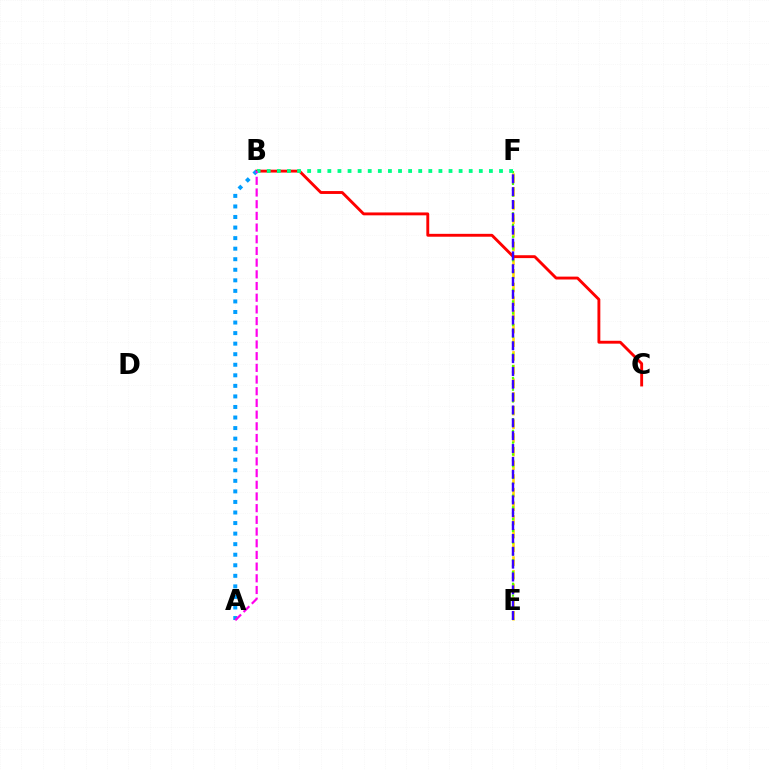{('E', 'F'): [{'color': '#ffd500', 'line_style': 'dashed', 'thickness': 1.86}, {'color': '#4fff00', 'line_style': 'dotted', 'thickness': 1.6}, {'color': '#3700ff', 'line_style': 'dashed', 'thickness': 1.74}], ('B', 'C'): [{'color': '#ff0000', 'line_style': 'solid', 'thickness': 2.07}], ('A', 'B'): [{'color': '#009eff', 'line_style': 'dotted', 'thickness': 2.87}, {'color': '#ff00ed', 'line_style': 'dashed', 'thickness': 1.59}], ('B', 'F'): [{'color': '#00ff86', 'line_style': 'dotted', 'thickness': 2.74}]}